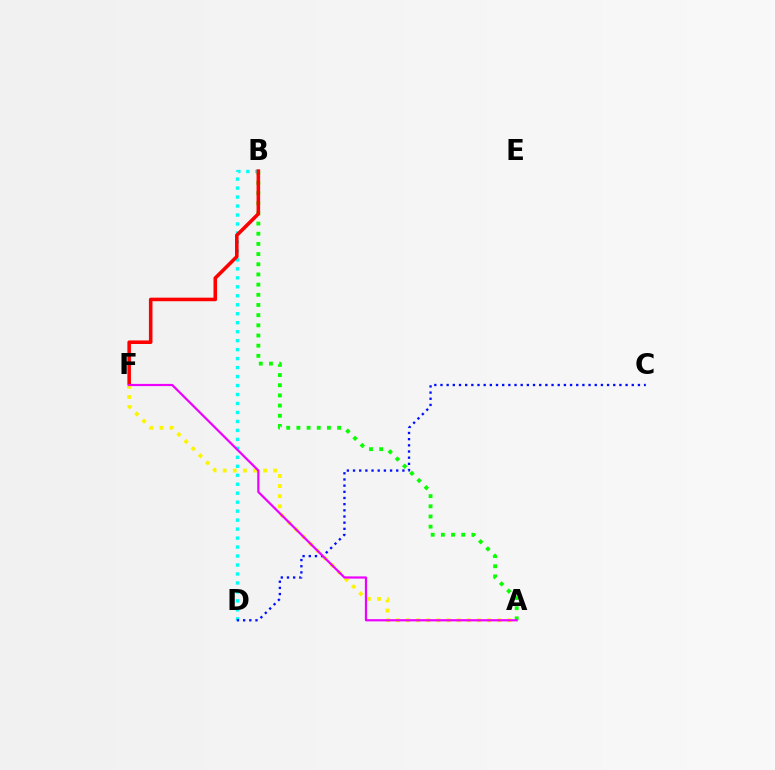{('A', 'B'): [{'color': '#08ff00', 'line_style': 'dotted', 'thickness': 2.77}], ('B', 'D'): [{'color': '#00fff6', 'line_style': 'dotted', 'thickness': 2.44}], ('B', 'F'): [{'color': '#ff0000', 'line_style': 'solid', 'thickness': 2.57}], ('A', 'F'): [{'color': '#fcf500', 'line_style': 'dotted', 'thickness': 2.74}, {'color': '#ee00ff', 'line_style': 'solid', 'thickness': 1.59}], ('C', 'D'): [{'color': '#0010ff', 'line_style': 'dotted', 'thickness': 1.68}]}